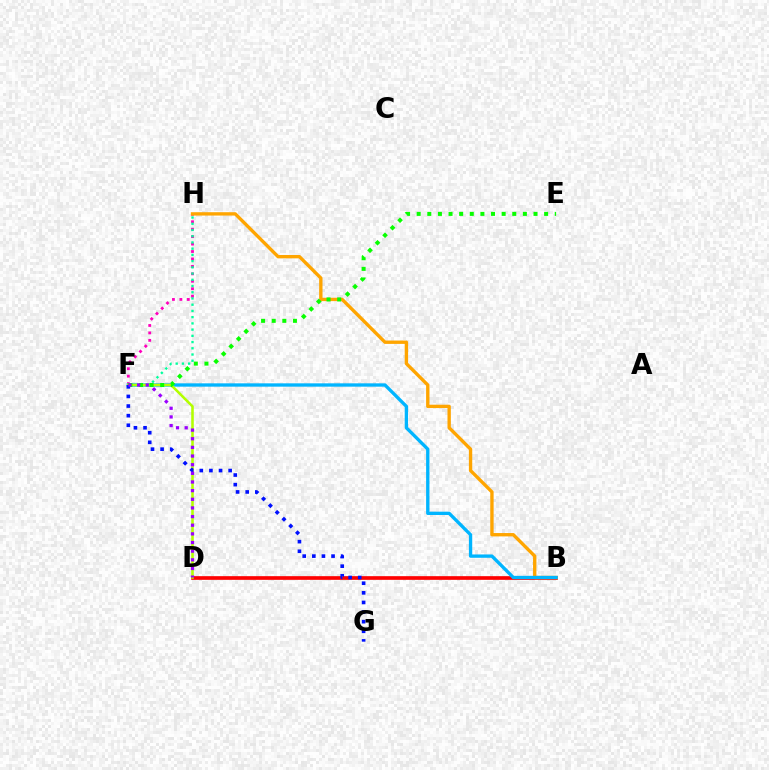{('F', 'H'): [{'color': '#ff00bd', 'line_style': 'dotted', 'thickness': 2.02}, {'color': '#00ff9d', 'line_style': 'dotted', 'thickness': 1.69}], ('B', 'D'): [{'color': '#ff0000', 'line_style': 'solid', 'thickness': 2.64}], ('B', 'H'): [{'color': '#ffa500', 'line_style': 'solid', 'thickness': 2.42}], ('B', 'F'): [{'color': '#00b5ff', 'line_style': 'solid', 'thickness': 2.4}], ('D', 'F'): [{'color': '#b3ff00', 'line_style': 'solid', 'thickness': 1.85}, {'color': '#9b00ff', 'line_style': 'dotted', 'thickness': 2.35}], ('E', 'F'): [{'color': '#08ff00', 'line_style': 'dotted', 'thickness': 2.89}], ('F', 'G'): [{'color': '#0010ff', 'line_style': 'dotted', 'thickness': 2.61}]}